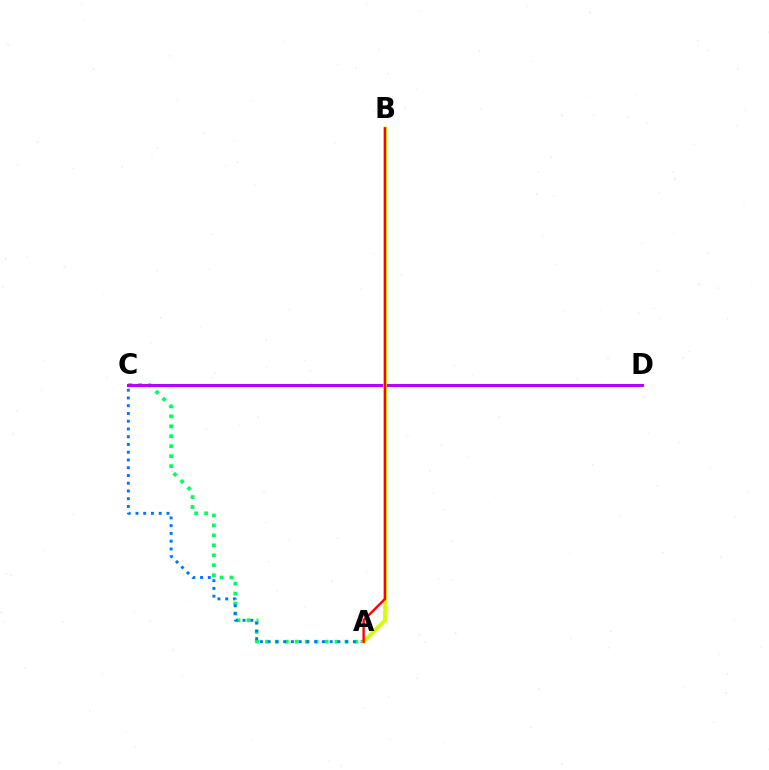{('A', 'C'): [{'color': '#00ff5c', 'line_style': 'dotted', 'thickness': 2.7}, {'color': '#0074ff', 'line_style': 'dotted', 'thickness': 2.11}], ('C', 'D'): [{'color': '#b900ff', 'line_style': 'solid', 'thickness': 2.15}], ('A', 'B'): [{'color': '#d1ff00', 'line_style': 'solid', 'thickness': 2.74}, {'color': '#ff0000', 'line_style': 'solid', 'thickness': 1.7}]}